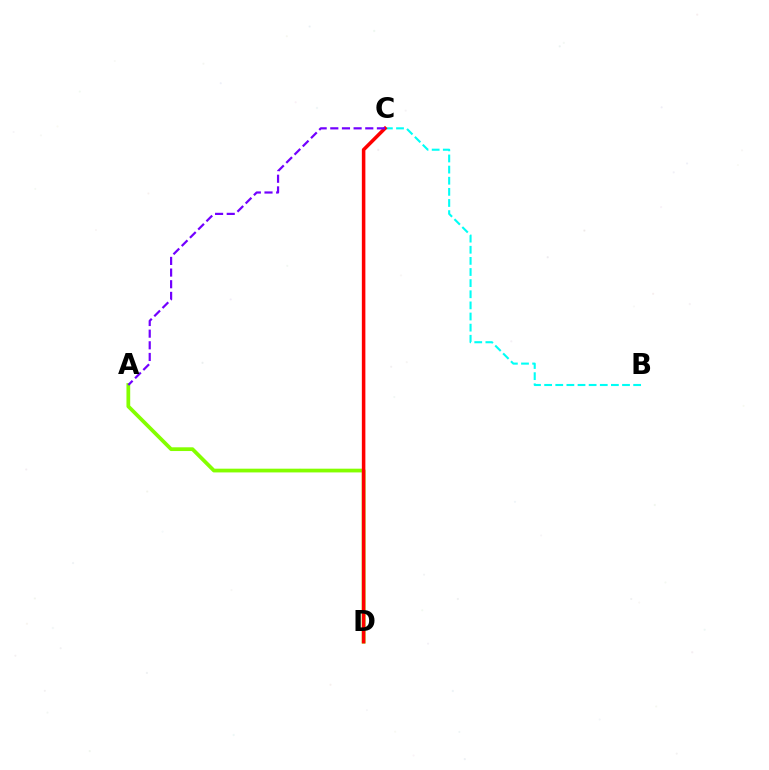{('A', 'D'): [{'color': '#84ff00', 'line_style': 'solid', 'thickness': 2.7}], ('B', 'C'): [{'color': '#00fff6', 'line_style': 'dashed', 'thickness': 1.51}], ('C', 'D'): [{'color': '#ff0000', 'line_style': 'solid', 'thickness': 2.54}], ('A', 'C'): [{'color': '#7200ff', 'line_style': 'dashed', 'thickness': 1.58}]}